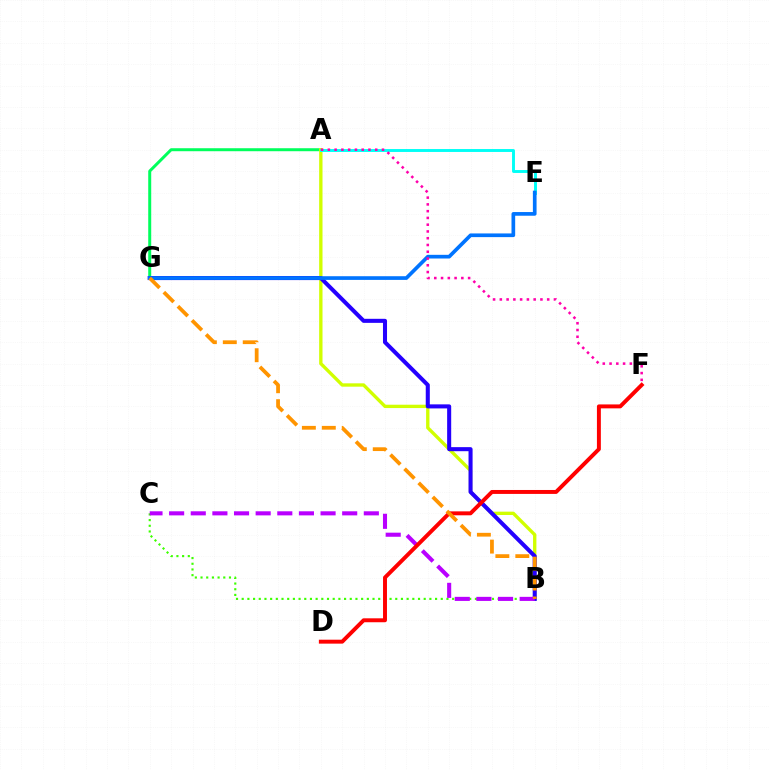{('A', 'G'): [{'color': '#00ff5c', 'line_style': 'solid', 'thickness': 2.15}], ('A', 'B'): [{'color': '#d1ff00', 'line_style': 'solid', 'thickness': 2.41}], ('B', 'G'): [{'color': '#2500ff', 'line_style': 'solid', 'thickness': 2.92}, {'color': '#ff9400', 'line_style': 'dashed', 'thickness': 2.71}], ('B', 'C'): [{'color': '#3dff00', 'line_style': 'dotted', 'thickness': 1.55}, {'color': '#b900ff', 'line_style': 'dashed', 'thickness': 2.94}], ('A', 'E'): [{'color': '#00fff6', 'line_style': 'solid', 'thickness': 2.1}], ('E', 'G'): [{'color': '#0074ff', 'line_style': 'solid', 'thickness': 2.65}], ('D', 'F'): [{'color': '#ff0000', 'line_style': 'solid', 'thickness': 2.83}], ('A', 'F'): [{'color': '#ff00ac', 'line_style': 'dotted', 'thickness': 1.84}]}